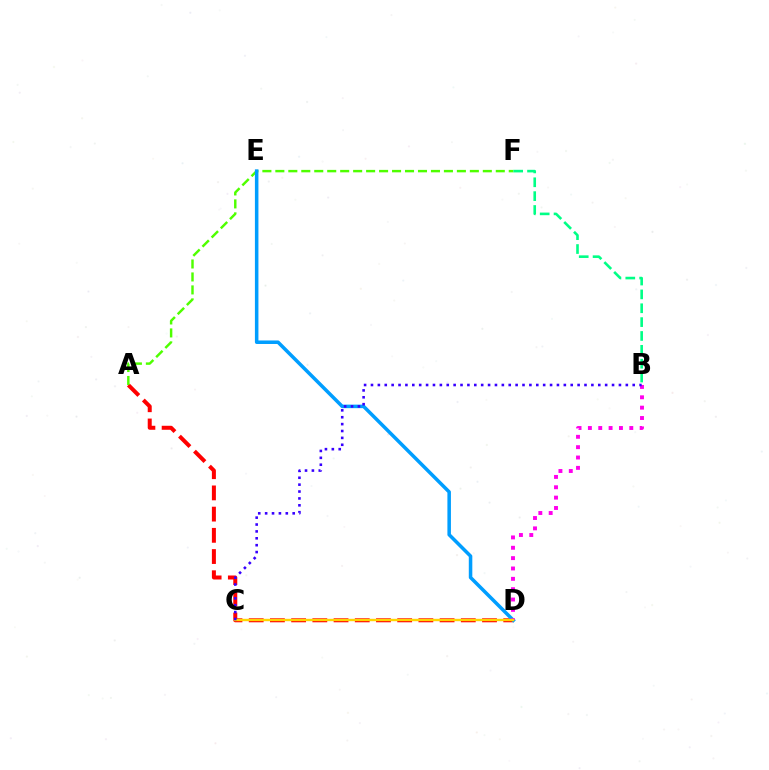{('A', 'D'): [{'color': '#ff0000', 'line_style': 'dashed', 'thickness': 2.88}], ('A', 'F'): [{'color': '#4fff00', 'line_style': 'dashed', 'thickness': 1.76}], ('D', 'E'): [{'color': '#009eff', 'line_style': 'solid', 'thickness': 2.54}], ('B', 'F'): [{'color': '#00ff86', 'line_style': 'dashed', 'thickness': 1.88}], ('B', 'D'): [{'color': '#ff00ed', 'line_style': 'dotted', 'thickness': 2.81}], ('C', 'D'): [{'color': '#ffd500', 'line_style': 'solid', 'thickness': 1.73}], ('B', 'C'): [{'color': '#3700ff', 'line_style': 'dotted', 'thickness': 1.87}]}